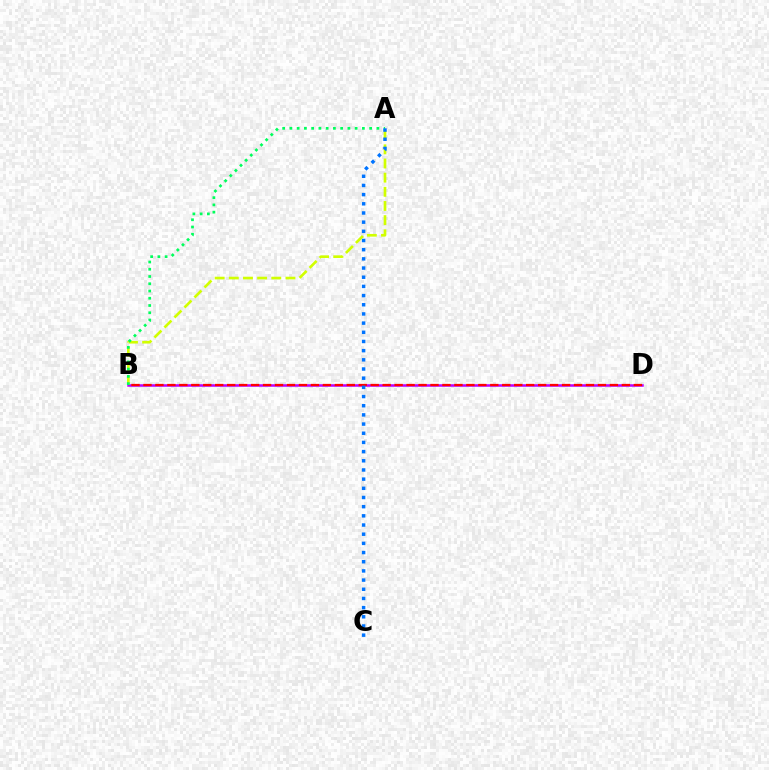{('B', 'D'): [{'color': '#b900ff', 'line_style': 'solid', 'thickness': 1.81}, {'color': '#ff0000', 'line_style': 'dashed', 'thickness': 1.62}], ('A', 'B'): [{'color': '#d1ff00', 'line_style': 'dashed', 'thickness': 1.92}, {'color': '#00ff5c', 'line_style': 'dotted', 'thickness': 1.97}], ('A', 'C'): [{'color': '#0074ff', 'line_style': 'dotted', 'thickness': 2.49}]}